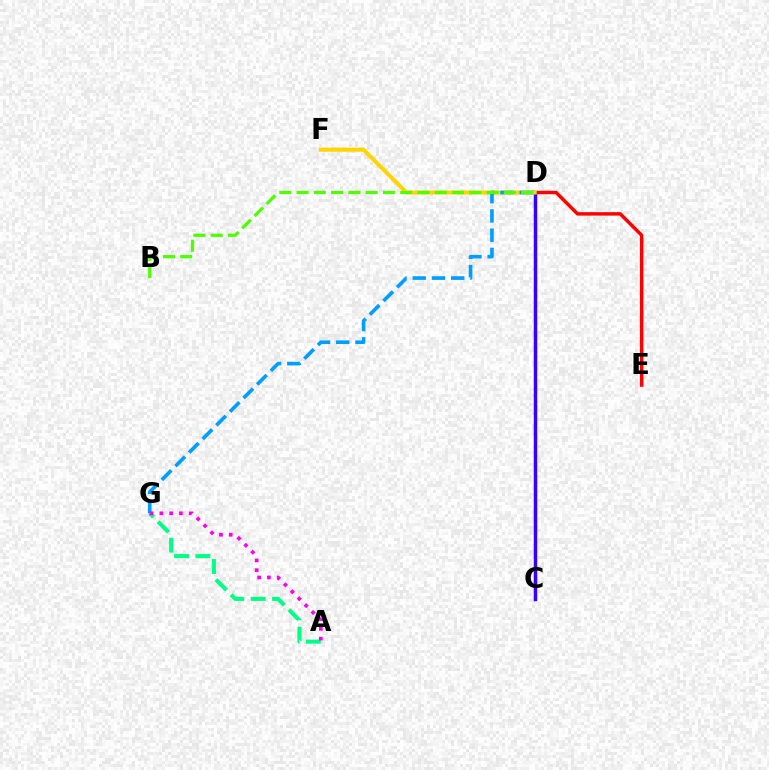{('D', 'E'): [{'color': '#ff0000', 'line_style': 'solid', 'thickness': 2.5}], ('C', 'D'): [{'color': '#3700ff', 'line_style': 'solid', 'thickness': 2.51}], ('A', 'G'): [{'color': '#00ff86', 'line_style': 'dashed', 'thickness': 2.9}, {'color': '#ff00ed', 'line_style': 'dotted', 'thickness': 2.66}], ('D', 'F'): [{'color': '#ffd500', 'line_style': 'solid', 'thickness': 2.91}], ('D', 'G'): [{'color': '#009eff', 'line_style': 'dashed', 'thickness': 2.62}], ('B', 'D'): [{'color': '#4fff00', 'line_style': 'dashed', 'thickness': 2.35}]}